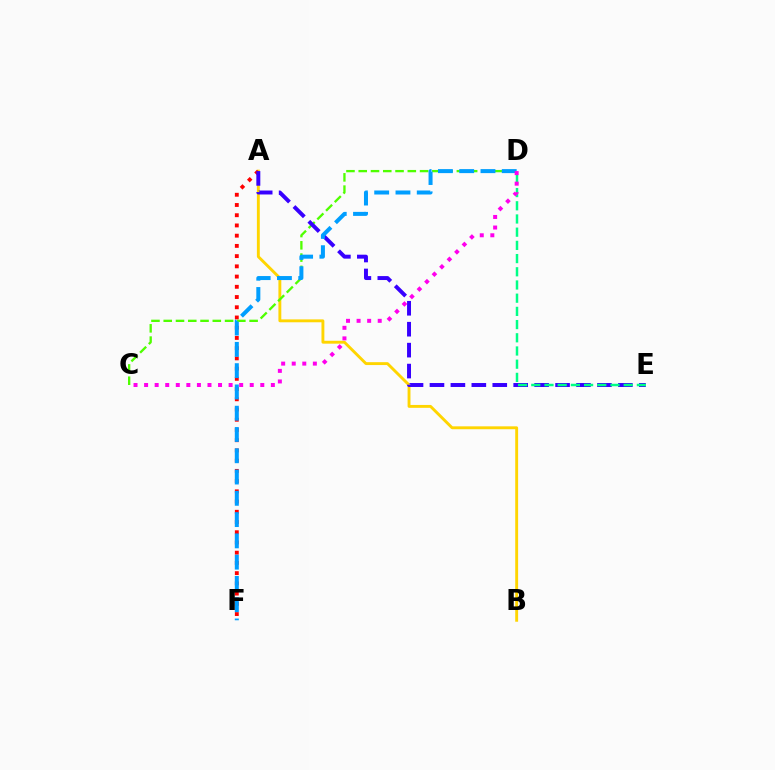{('A', 'B'): [{'color': '#ffd500', 'line_style': 'solid', 'thickness': 2.08}], ('A', 'F'): [{'color': '#ff0000', 'line_style': 'dotted', 'thickness': 2.78}], ('C', 'D'): [{'color': '#4fff00', 'line_style': 'dashed', 'thickness': 1.67}, {'color': '#ff00ed', 'line_style': 'dotted', 'thickness': 2.87}], ('A', 'E'): [{'color': '#3700ff', 'line_style': 'dashed', 'thickness': 2.84}], ('D', 'F'): [{'color': '#009eff', 'line_style': 'dashed', 'thickness': 2.89}], ('D', 'E'): [{'color': '#00ff86', 'line_style': 'dashed', 'thickness': 1.79}]}